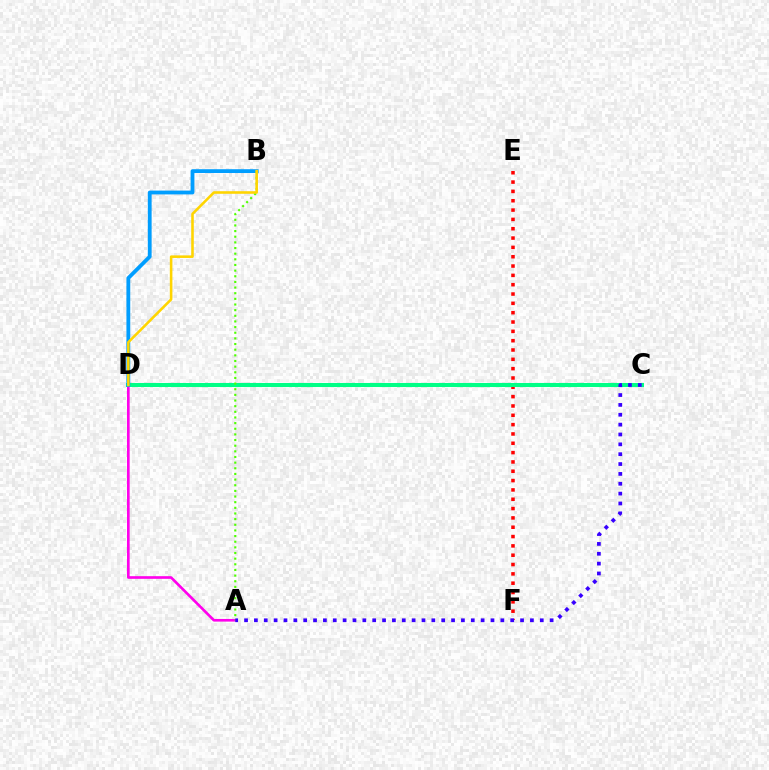{('E', 'F'): [{'color': '#ff0000', 'line_style': 'dotted', 'thickness': 2.53}], ('C', 'D'): [{'color': '#00ff86', 'line_style': 'solid', 'thickness': 2.91}], ('A', 'D'): [{'color': '#ff00ed', 'line_style': 'solid', 'thickness': 1.91}], ('B', 'D'): [{'color': '#009eff', 'line_style': 'solid', 'thickness': 2.74}, {'color': '#ffd500', 'line_style': 'solid', 'thickness': 1.86}], ('A', 'B'): [{'color': '#4fff00', 'line_style': 'dotted', 'thickness': 1.53}], ('A', 'C'): [{'color': '#3700ff', 'line_style': 'dotted', 'thickness': 2.68}]}